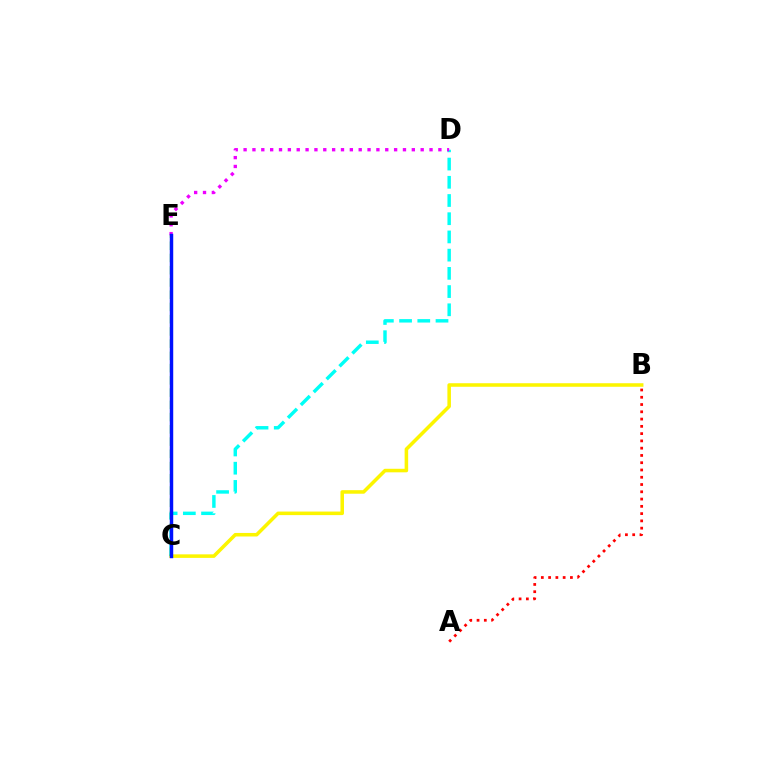{('B', 'C'): [{'color': '#fcf500', 'line_style': 'solid', 'thickness': 2.55}], ('A', 'B'): [{'color': '#ff0000', 'line_style': 'dotted', 'thickness': 1.98}], ('C', 'D'): [{'color': '#00fff6', 'line_style': 'dashed', 'thickness': 2.47}], ('C', 'E'): [{'color': '#08ff00', 'line_style': 'dashed', 'thickness': 1.66}, {'color': '#0010ff', 'line_style': 'solid', 'thickness': 2.48}], ('D', 'E'): [{'color': '#ee00ff', 'line_style': 'dotted', 'thickness': 2.41}]}